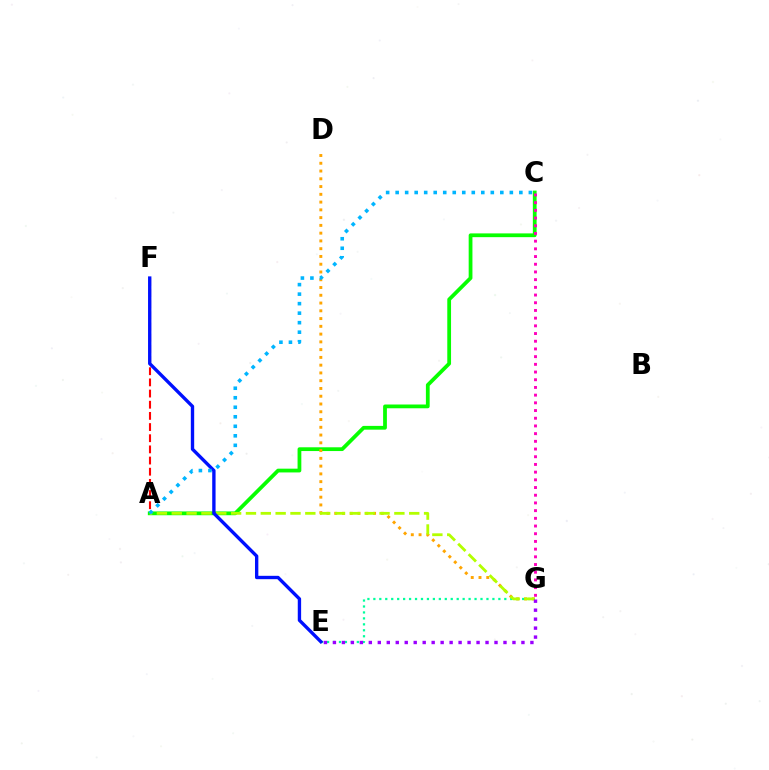{('A', 'F'): [{'color': '#ff0000', 'line_style': 'dashed', 'thickness': 1.52}], ('A', 'C'): [{'color': '#08ff00', 'line_style': 'solid', 'thickness': 2.71}, {'color': '#00b5ff', 'line_style': 'dotted', 'thickness': 2.59}], ('E', 'G'): [{'color': '#00ff9d', 'line_style': 'dotted', 'thickness': 1.62}, {'color': '#9b00ff', 'line_style': 'dotted', 'thickness': 2.44}], ('D', 'G'): [{'color': '#ffa500', 'line_style': 'dotted', 'thickness': 2.11}], ('A', 'G'): [{'color': '#b3ff00', 'line_style': 'dashed', 'thickness': 2.02}], ('C', 'G'): [{'color': '#ff00bd', 'line_style': 'dotted', 'thickness': 2.09}], ('E', 'F'): [{'color': '#0010ff', 'line_style': 'solid', 'thickness': 2.42}]}